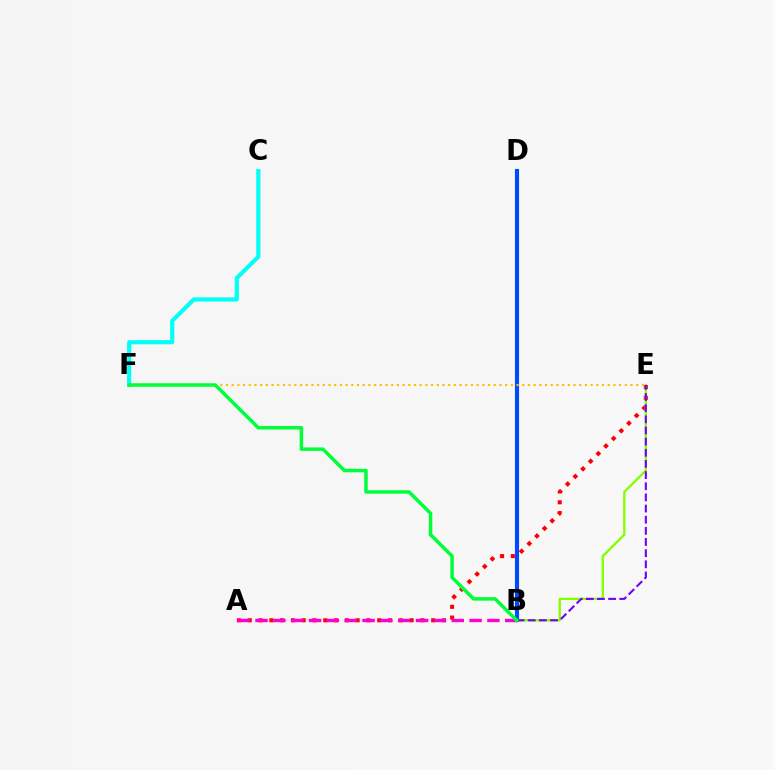{('A', 'E'): [{'color': '#ff0000', 'line_style': 'dotted', 'thickness': 2.93}], ('B', 'D'): [{'color': '#004bff', 'line_style': 'solid', 'thickness': 2.97}], ('A', 'B'): [{'color': '#ff00cf', 'line_style': 'dashed', 'thickness': 2.42}], ('B', 'E'): [{'color': '#84ff00', 'line_style': 'solid', 'thickness': 1.68}, {'color': '#7200ff', 'line_style': 'dashed', 'thickness': 1.51}], ('C', 'F'): [{'color': '#00fff6', 'line_style': 'solid', 'thickness': 2.98}], ('E', 'F'): [{'color': '#ffbd00', 'line_style': 'dotted', 'thickness': 1.55}], ('B', 'F'): [{'color': '#00ff39', 'line_style': 'solid', 'thickness': 2.51}]}